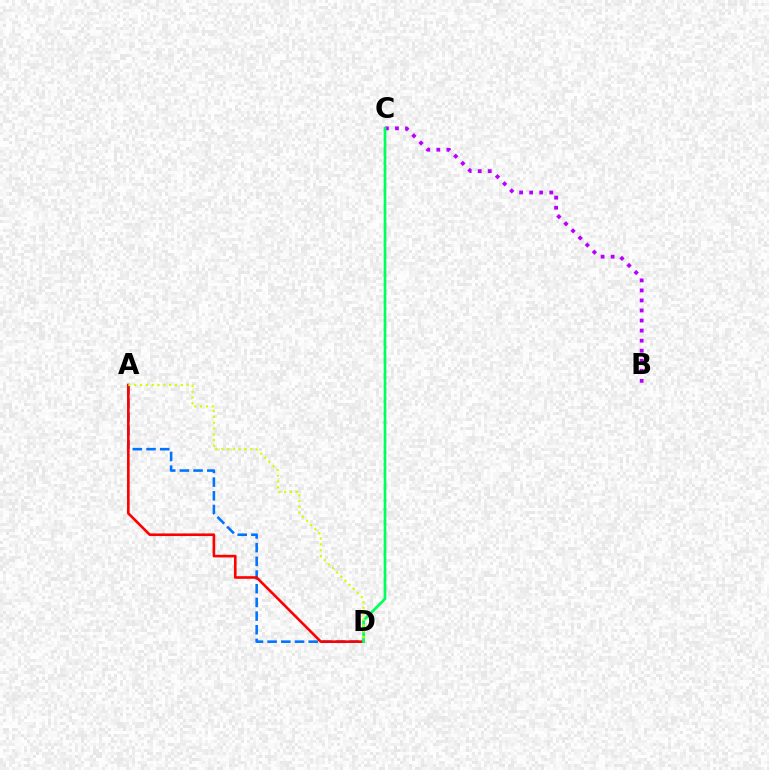{('A', 'D'): [{'color': '#0074ff', 'line_style': 'dashed', 'thickness': 1.86}, {'color': '#ff0000', 'line_style': 'solid', 'thickness': 1.89}, {'color': '#d1ff00', 'line_style': 'dotted', 'thickness': 1.58}], ('B', 'C'): [{'color': '#b900ff', 'line_style': 'dotted', 'thickness': 2.73}], ('C', 'D'): [{'color': '#00ff5c', 'line_style': 'solid', 'thickness': 1.94}]}